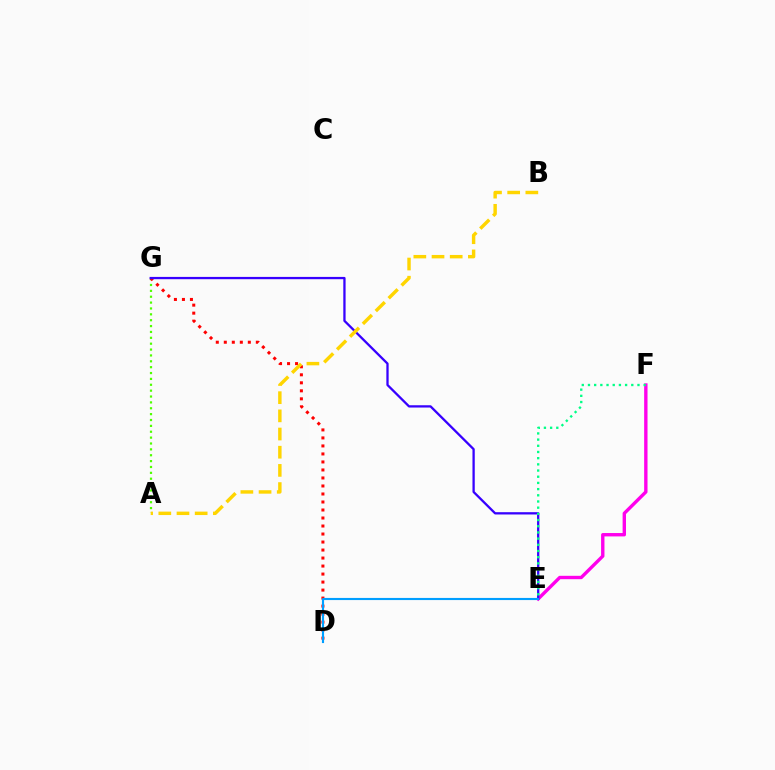{('E', 'F'): [{'color': '#ff00ed', 'line_style': 'solid', 'thickness': 2.43}, {'color': '#00ff86', 'line_style': 'dotted', 'thickness': 1.68}], ('A', 'G'): [{'color': '#4fff00', 'line_style': 'dotted', 'thickness': 1.6}], ('D', 'G'): [{'color': '#ff0000', 'line_style': 'dotted', 'thickness': 2.18}], ('E', 'G'): [{'color': '#3700ff', 'line_style': 'solid', 'thickness': 1.65}], ('D', 'E'): [{'color': '#009eff', 'line_style': 'solid', 'thickness': 1.54}], ('A', 'B'): [{'color': '#ffd500', 'line_style': 'dashed', 'thickness': 2.47}]}